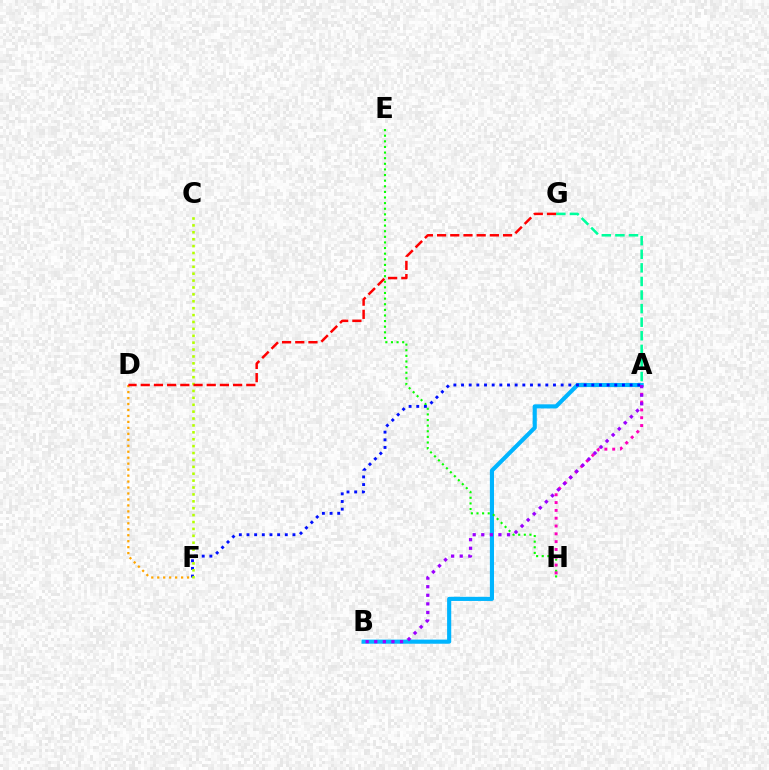{('D', 'F'): [{'color': '#ffa500', 'line_style': 'dotted', 'thickness': 1.62}], ('A', 'B'): [{'color': '#00b5ff', 'line_style': 'solid', 'thickness': 2.97}, {'color': '#9b00ff', 'line_style': 'dotted', 'thickness': 2.33}], ('E', 'H'): [{'color': '#08ff00', 'line_style': 'dotted', 'thickness': 1.53}], ('A', 'H'): [{'color': '#ff00bd', 'line_style': 'dotted', 'thickness': 2.12}], ('A', 'G'): [{'color': '#00ff9d', 'line_style': 'dashed', 'thickness': 1.85}], ('A', 'F'): [{'color': '#0010ff', 'line_style': 'dotted', 'thickness': 2.08}], ('C', 'F'): [{'color': '#b3ff00', 'line_style': 'dotted', 'thickness': 1.87}], ('D', 'G'): [{'color': '#ff0000', 'line_style': 'dashed', 'thickness': 1.79}]}